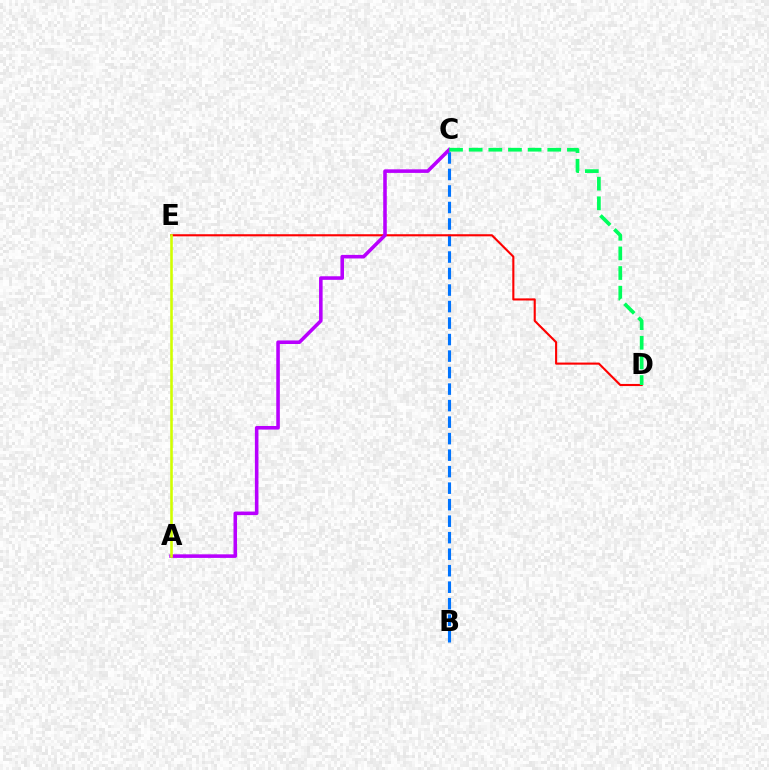{('B', 'C'): [{'color': '#0074ff', 'line_style': 'dashed', 'thickness': 2.24}], ('D', 'E'): [{'color': '#ff0000', 'line_style': 'solid', 'thickness': 1.52}], ('A', 'C'): [{'color': '#b900ff', 'line_style': 'solid', 'thickness': 2.57}], ('C', 'D'): [{'color': '#00ff5c', 'line_style': 'dashed', 'thickness': 2.67}], ('A', 'E'): [{'color': '#d1ff00', 'line_style': 'solid', 'thickness': 1.87}]}